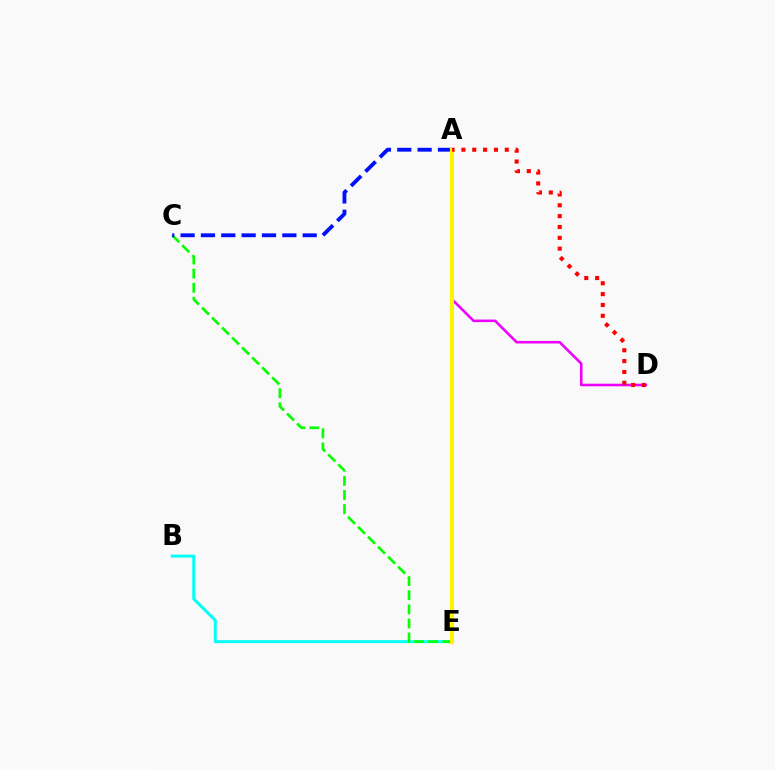{('B', 'E'): [{'color': '#00fff6', 'line_style': 'solid', 'thickness': 2.13}], ('A', 'D'): [{'color': '#ee00ff', 'line_style': 'solid', 'thickness': 1.85}, {'color': '#ff0000', 'line_style': 'dotted', 'thickness': 2.95}], ('C', 'E'): [{'color': '#08ff00', 'line_style': 'dashed', 'thickness': 1.92}], ('A', 'C'): [{'color': '#0010ff', 'line_style': 'dashed', 'thickness': 2.76}], ('A', 'E'): [{'color': '#fcf500', 'line_style': 'solid', 'thickness': 2.94}]}